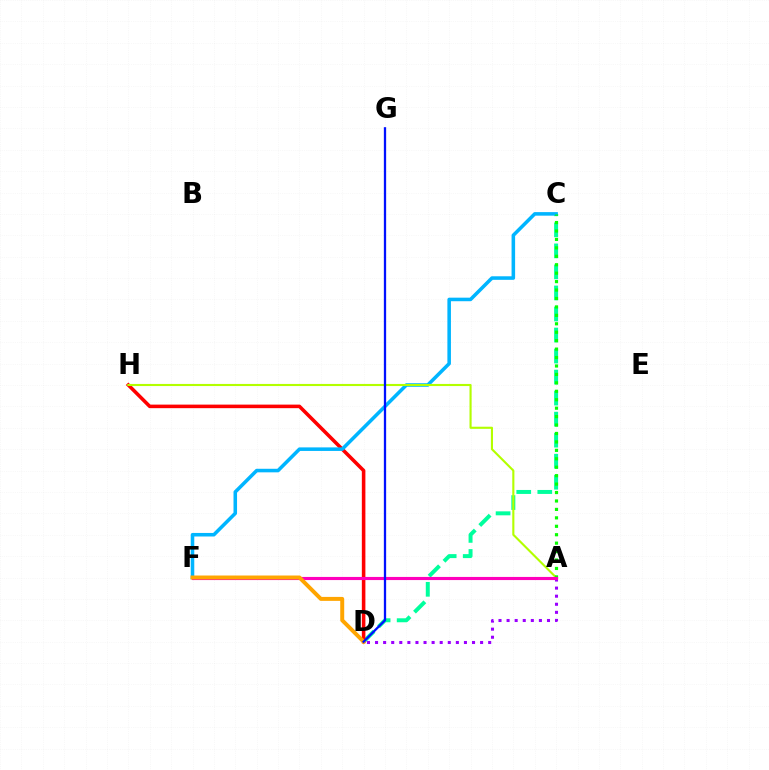{('C', 'D'): [{'color': '#00ff9d', 'line_style': 'dashed', 'thickness': 2.86}], ('D', 'H'): [{'color': '#ff0000', 'line_style': 'solid', 'thickness': 2.56}], ('A', 'D'): [{'color': '#9b00ff', 'line_style': 'dotted', 'thickness': 2.2}], ('C', 'F'): [{'color': '#00b5ff', 'line_style': 'solid', 'thickness': 2.56}], ('A', 'H'): [{'color': '#b3ff00', 'line_style': 'solid', 'thickness': 1.53}], ('A', 'C'): [{'color': '#08ff00', 'line_style': 'dotted', 'thickness': 2.29}], ('A', 'F'): [{'color': '#ff00bd', 'line_style': 'solid', 'thickness': 2.25}], ('D', 'F'): [{'color': '#ffa500', 'line_style': 'solid', 'thickness': 2.86}], ('D', 'G'): [{'color': '#0010ff', 'line_style': 'solid', 'thickness': 1.65}]}